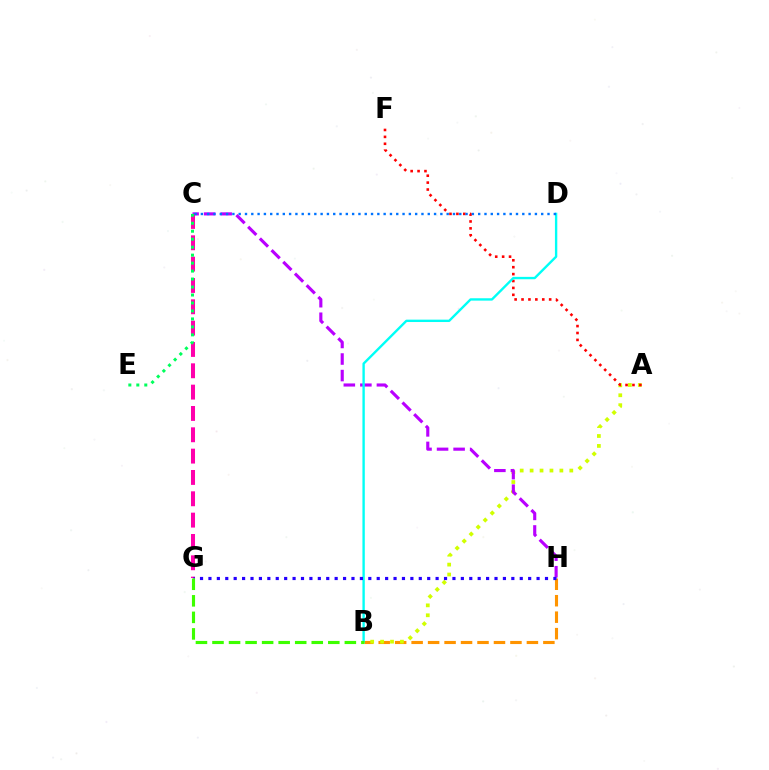{('B', 'H'): [{'color': '#ff9400', 'line_style': 'dashed', 'thickness': 2.24}], ('A', 'B'): [{'color': '#d1ff00', 'line_style': 'dotted', 'thickness': 2.7}], ('C', 'H'): [{'color': '#b900ff', 'line_style': 'dashed', 'thickness': 2.25}], ('A', 'F'): [{'color': '#ff0000', 'line_style': 'dotted', 'thickness': 1.88}], ('C', 'G'): [{'color': '#ff00ac', 'line_style': 'dashed', 'thickness': 2.9}], ('B', 'D'): [{'color': '#00fff6', 'line_style': 'solid', 'thickness': 1.71}], ('C', 'D'): [{'color': '#0074ff', 'line_style': 'dotted', 'thickness': 1.71}], ('G', 'H'): [{'color': '#2500ff', 'line_style': 'dotted', 'thickness': 2.29}], ('C', 'E'): [{'color': '#00ff5c', 'line_style': 'dotted', 'thickness': 2.17}], ('B', 'G'): [{'color': '#3dff00', 'line_style': 'dashed', 'thickness': 2.25}]}